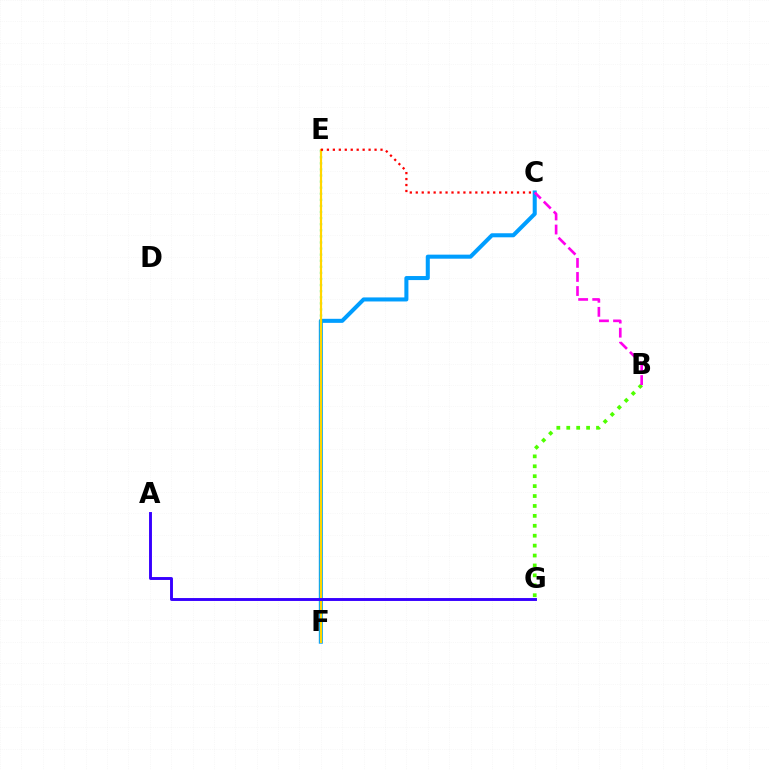{('B', 'G'): [{'color': '#4fff00', 'line_style': 'dotted', 'thickness': 2.69}], ('C', 'F'): [{'color': '#009eff', 'line_style': 'solid', 'thickness': 2.91}], ('E', 'F'): [{'color': '#00ff86', 'line_style': 'dotted', 'thickness': 1.65}, {'color': '#ffd500', 'line_style': 'solid', 'thickness': 1.57}], ('B', 'C'): [{'color': '#ff00ed', 'line_style': 'dashed', 'thickness': 1.91}], ('C', 'E'): [{'color': '#ff0000', 'line_style': 'dotted', 'thickness': 1.62}], ('A', 'G'): [{'color': '#3700ff', 'line_style': 'solid', 'thickness': 2.1}]}